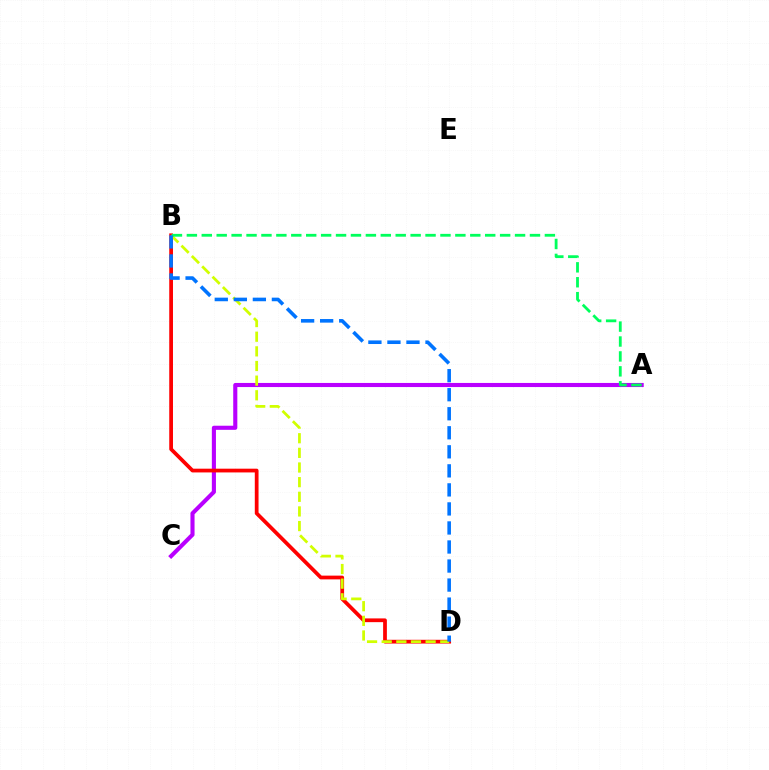{('A', 'C'): [{'color': '#b900ff', 'line_style': 'solid', 'thickness': 2.95}], ('B', 'D'): [{'color': '#ff0000', 'line_style': 'solid', 'thickness': 2.7}, {'color': '#d1ff00', 'line_style': 'dashed', 'thickness': 1.99}, {'color': '#0074ff', 'line_style': 'dashed', 'thickness': 2.59}], ('A', 'B'): [{'color': '#00ff5c', 'line_style': 'dashed', 'thickness': 2.03}]}